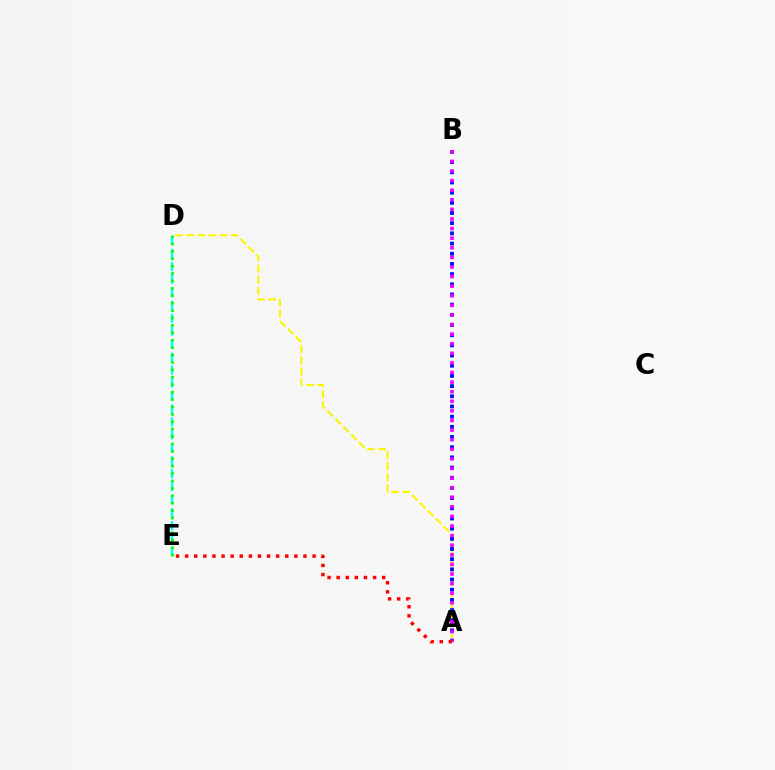{('D', 'E'): [{'color': '#00fff6', 'line_style': 'dashed', 'thickness': 1.76}, {'color': '#08ff00', 'line_style': 'dotted', 'thickness': 2.01}], ('A', 'D'): [{'color': '#fcf500', 'line_style': 'dashed', 'thickness': 1.51}], ('A', 'B'): [{'color': '#0010ff', 'line_style': 'dotted', 'thickness': 2.77}, {'color': '#ee00ff', 'line_style': 'dotted', 'thickness': 2.61}], ('A', 'E'): [{'color': '#ff0000', 'line_style': 'dotted', 'thickness': 2.47}]}